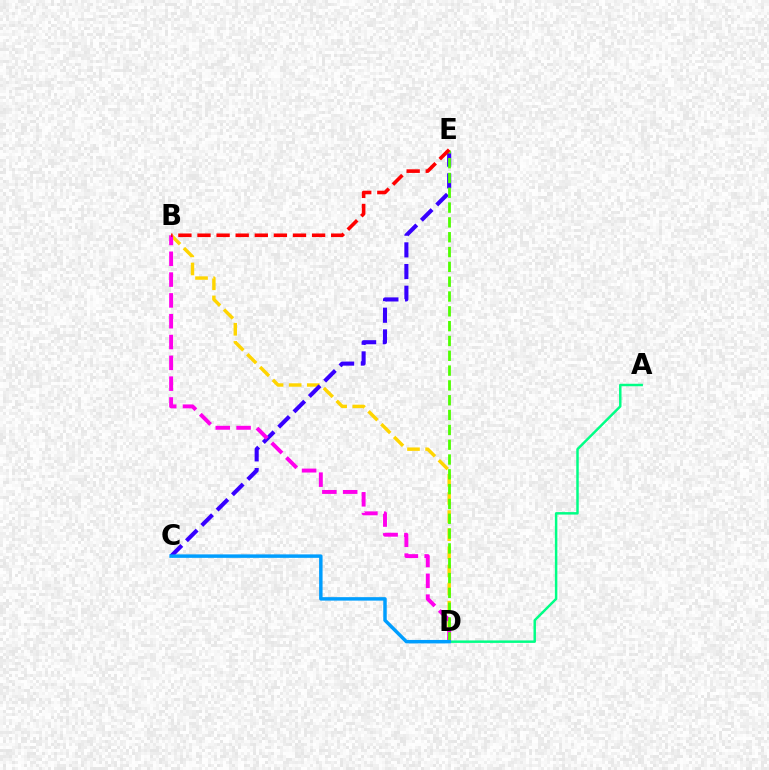{('B', 'D'): [{'color': '#ffd500', 'line_style': 'dashed', 'thickness': 2.46}, {'color': '#ff00ed', 'line_style': 'dashed', 'thickness': 2.83}], ('A', 'D'): [{'color': '#00ff86', 'line_style': 'solid', 'thickness': 1.78}], ('C', 'E'): [{'color': '#3700ff', 'line_style': 'dashed', 'thickness': 2.95}], ('D', 'E'): [{'color': '#4fff00', 'line_style': 'dashed', 'thickness': 2.01}], ('C', 'D'): [{'color': '#009eff', 'line_style': 'solid', 'thickness': 2.5}], ('B', 'E'): [{'color': '#ff0000', 'line_style': 'dashed', 'thickness': 2.59}]}